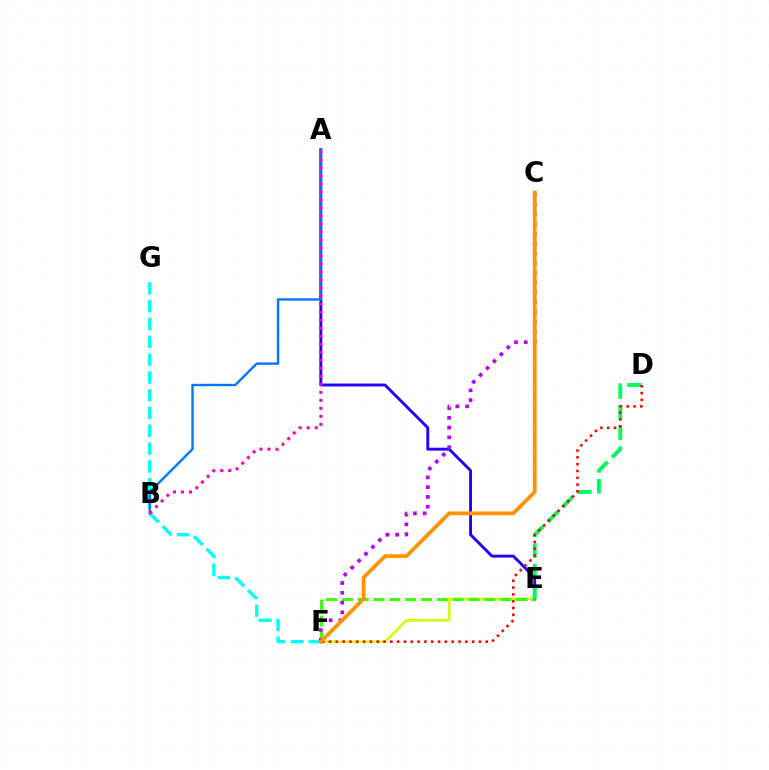{('E', 'F'): [{'color': '#d1ff00', 'line_style': 'solid', 'thickness': 1.83}, {'color': '#3dff00', 'line_style': 'dashed', 'thickness': 2.15}], ('A', 'E'): [{'color': '#2500ff', 'line_style': 'solid', 'thickness': 2.08}], ('F', 'G'): [{'color': '#00fff6', 'line_style': 'dashed', 'thickness': 2.42}], ('A', 'B'): [{'color': '#0074ff', 'line_style': 'solid', 'thickness': 1.71}, {'color': '#ff00ac', 'line_style': 'dotted', 'thickness': 2.18}], ('C', 'F'): [{'color': '#b900ff', 'line_style': 'dotted', 'thickness': 2.66}, {'color': '#ff9400', 'line_style': 'solid', 'thickness': 2.7}], ('D', 'E'): [{'color': '#00ff5c', 'line_style': 'dashed', 'thickness': 2.81}], ('D', 'F'): [{'color': '#ff0000', 'line_style': 'dotted', 'thickness': 1.85}]}